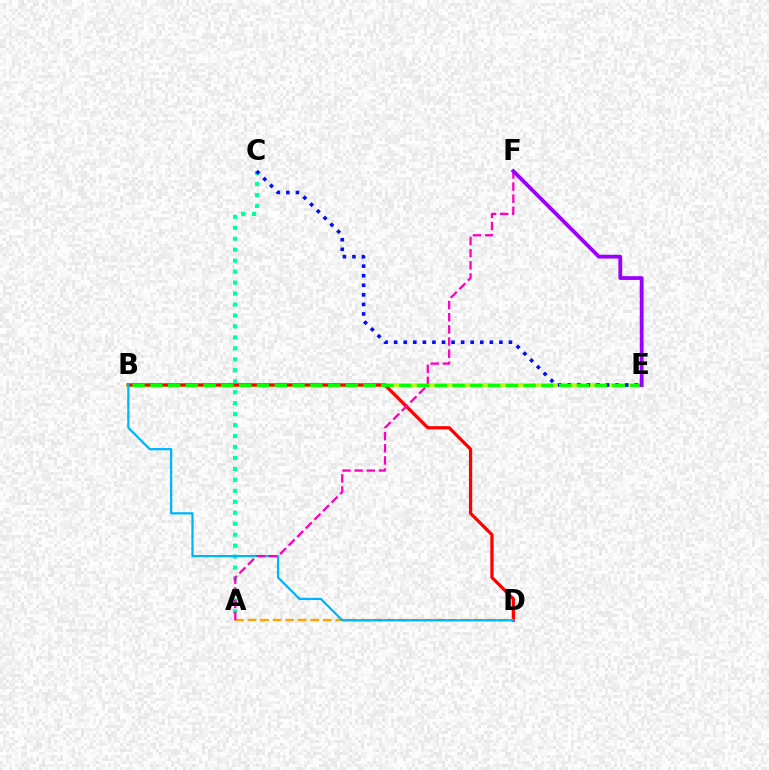{('A', 'C'): [{'color': '#00ff9d', 'line_style': 'dotted', 'thickness': 2.98}], ('B', 'E'): [{'color': '#b3ff00', 'line_style': 'solid', 'thickness': 2.56}, {'color': '#08ff00', 'line_style': 'dashed', 'thickness': 2.41}], ('C', 'E'): [{'color': '#0010ff', 'line_style': 'dotted', 'thickness': 2.6}], ('B', 'D'): [{'color': '#ff0000', 'line_style': 'solid', 'thickness': 2.33}, {'color': '#00b5ff', 'line_style': 'solid', 'thickness': 1.63}], ('A', 'D'): [{'color': '#ffa500', 'line_style': 'dashed', 'thickness': 1.71}], ('A', 'F'): [{'color': '#ff00bd', 'line_style': 'dashed', 'thickness': 1.65}], ('E', 'F'): [{'color': '#9b00ff', 'line_style': 'solid', 'thickness': 2.73}]}